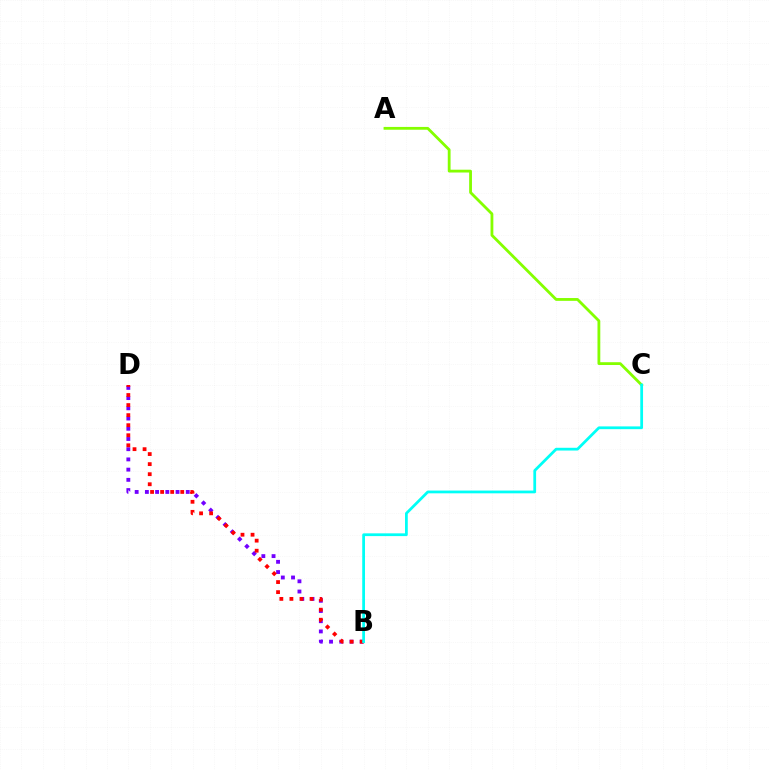{('B', 'D'): [{'color': '#7200ff', 'line_style': 'dotted', 'thickness': 2.78}, {'color': '#ff0000', 'line_style': 'dotted', 'thickness': 2.73}], ('A', 'C'): [{'color': '#84ff00', 'line_style': 'solid', 'thickness': 2.02}], ('B', 'C'): [{'color': '#00fff6', 'line_style': 'solid', 'thickness': 1.99}]}